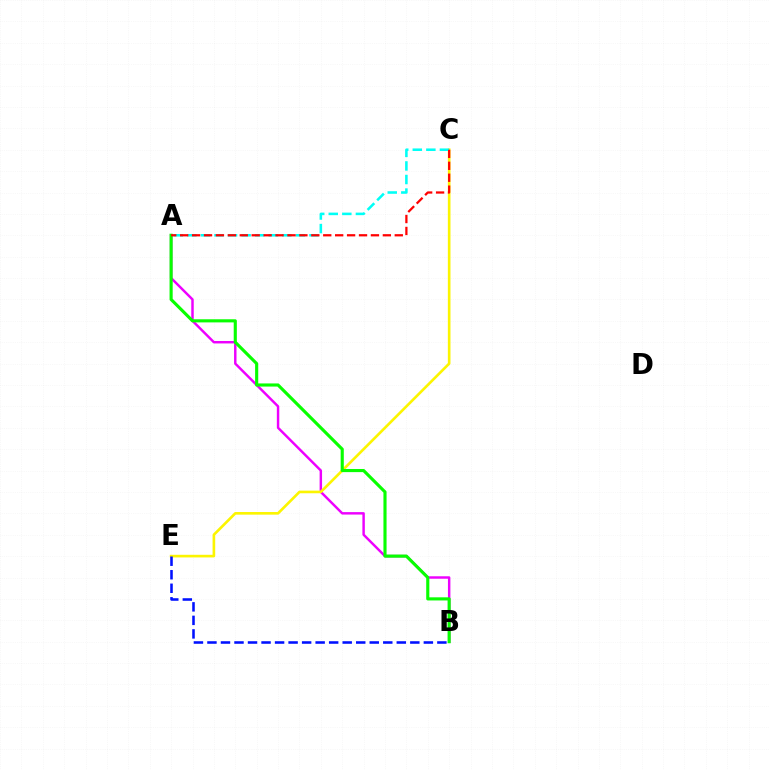{('A', 'B'): [{'color': '#ee00ff', 'line_style': 'solid', 'thickness': 1.76}, {'color': '#08ff00', 'line_style': 'solid', 'thickness': 2.25}], ('C', 'E'): [{'color': '#fcf500', 'line_style': 'solid', 'thickness': 1.9}], ('B', 'E'): [{'color': '#0010ff', 'line_style': 'dashed', 'thickness': 1.84}], ('A', 'C'): [{'color': '#00fff6', 'line_style': 'dashed', 'thickness': 1.84}, {'color': '#ff0000', 'line_style': 'dashed', 'thickness': 1.62}]}